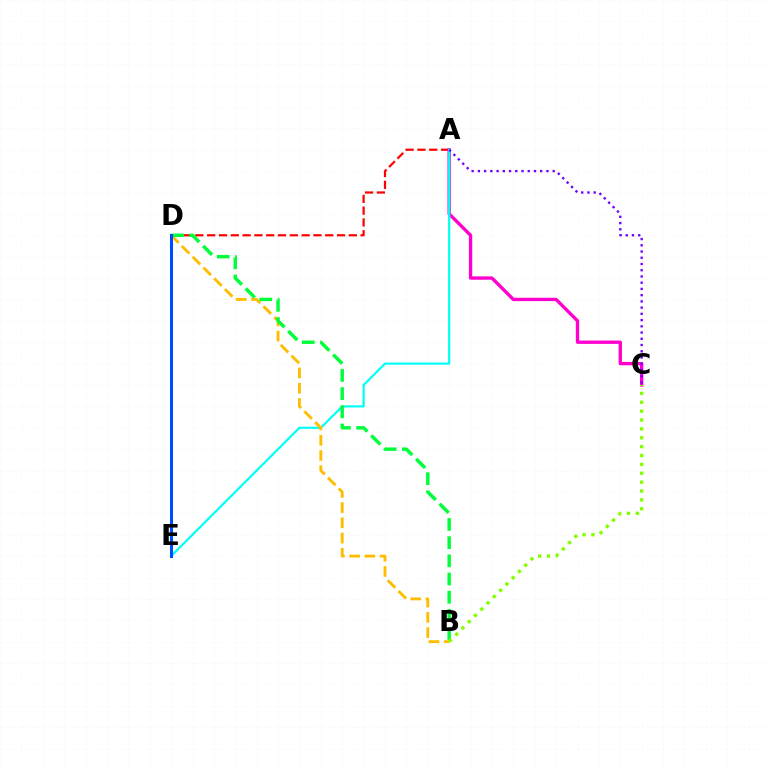{('A', 'D'): [{'color': '#ff0000', 'line_style': 'dashed', 'thickness': 1.6}], ('A', 'C'): [{'color': '#ff00cf', 'line_style': 'solid', 'thickness': 2.41}, {'color': '#7200ff', 'line_style': 'dotted', 'thickness': 1.69}], ('A', 'E'): [{'color': '#00fff6', 'line_style': 'solid', 'thickness': 1.58}], ('B', 'D'): [{'color': '#ffbd00', 'line_style': 'dashed', 'thickness': 2.07}, {'color': '#00ff39', 'line_style': 'dashed', 'thickness': 2.47}], ('D', 'E'): [{'color': '#004bff', 'line_style': 'solid', 'thickness': 2.2}], ('B', 'C'): [{'color': '#84ff00', 'line_style': 'dotted', 'thickness': 2.41}]}